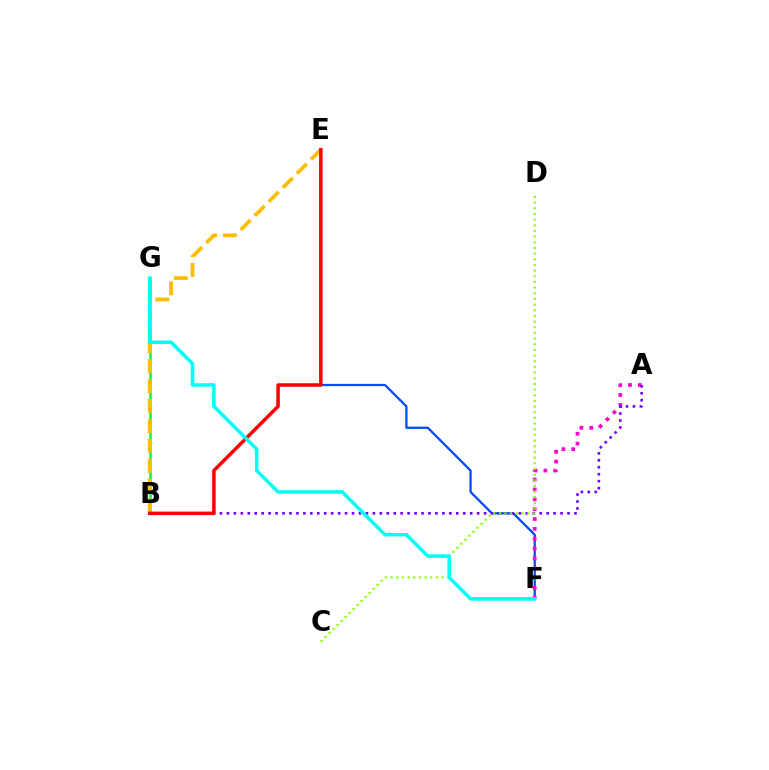{('E', 'F'): [{'color': '#004bff', 'line_style': 'solid', 'thickness': 1.62}], ('B', 'G'): [{'color': '#00ff39', 'line_style': 'solid', 'thickness': 1.8}], ('A', 'F'): [{'color': '#ff00cf', 'line_style': 'dotted', 'thickness': 2.68}], ('A', 'B'): [{'color': '#7200ff', 'line_style': 'dotted', 'thickness': 1.89}], ('C', 'D'): [{'color': '#84ff00', 'line_style': 'dotted', 'thickness': 1.54}], ('B', 'E'): [{'color': '#ffbd00', 'line_style': 'dashed', 'thickness': 2.7}, {'color': '#ff0000', 'line_style': 'solid', 'thickness': 2.52}], ('F', 'G'): [{'color': '#00fff6', 'line_style': 'solid', 'thickness': 2.53}]}